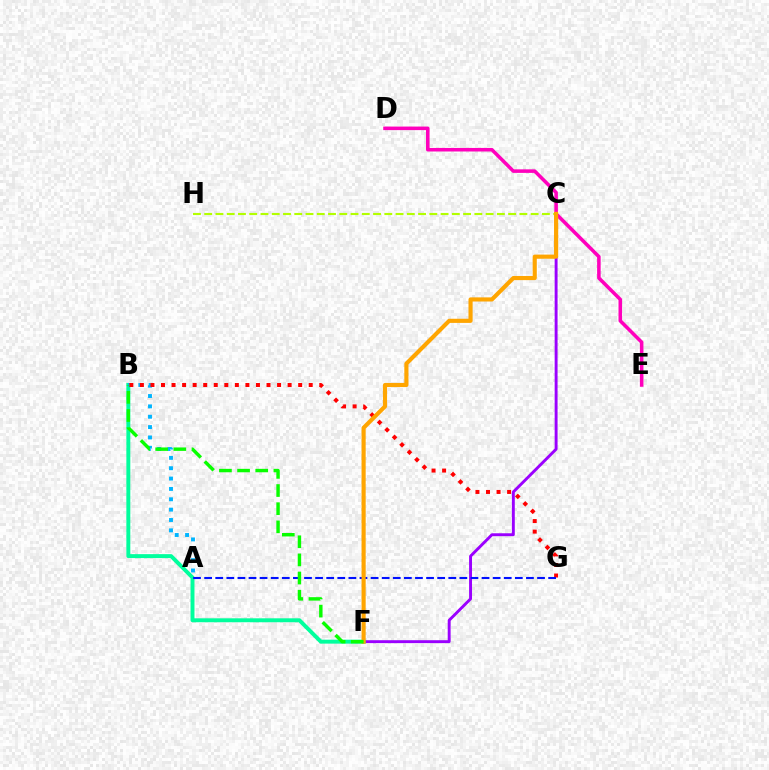{('C', 'F'): [{'color': '#9b00ff', 'line_style': 'solid', 'thickness': 2.1}, {'color': '#ffa500', 'line_style': 'solid', 'thickness': 2.98}], ('B', 'F'): [{'color': '#00ff9d', 'line_style': 'solid', 'thickness': 2.84}, {'color': '#08ff00', 'line_style': 'dashed', 'thickness': 2.47}], ('C', 'H'): [{'color': '#b3ff00', 'line_style': 'dashed', 'thickness': 1.53}], ('D', 'E'): [{'color': '#ff00bd', 'line_style': 'solid', 'thickness': 2.55}], ('A', 'B'): [{'color': '#00b5ff', 'line_style': 'dotted', 'thickness': 2.81}], ('B', 'G'): [{'color': '#ff0000', 'line_style': 'dotted', 'thickness': 2.87}], ('A', 'G'): [{'color': '#0010ff', 'line_style': 'dashed', 'thickness': 1.51}]}